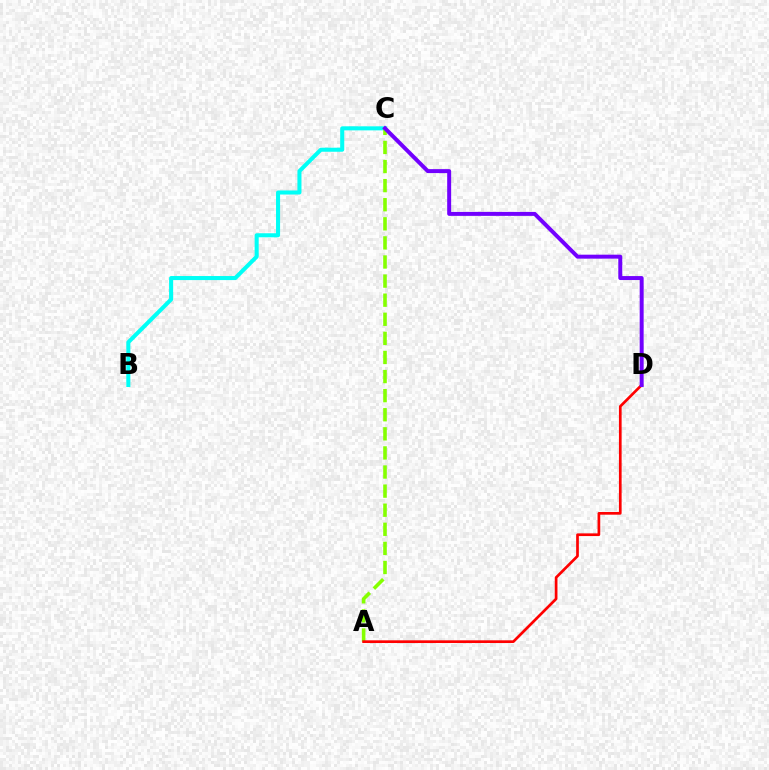{('B', 'C'): [{'color': '#00fff6', 'line_style': 'solid', 'thickness': 2.92}], ('A', 'C'): [{'color': '#84ff00', 'line_style': 'dashed', 'thickness': 2.59}], ('A', 'D'): [{'color': '#ff0000', 'line_style': 'solid', 'thickness': 1.94}], ('C', 'D'): [{'color': '#7200ff', 'line_style': 'solid', 'thickness': 2.86}]}